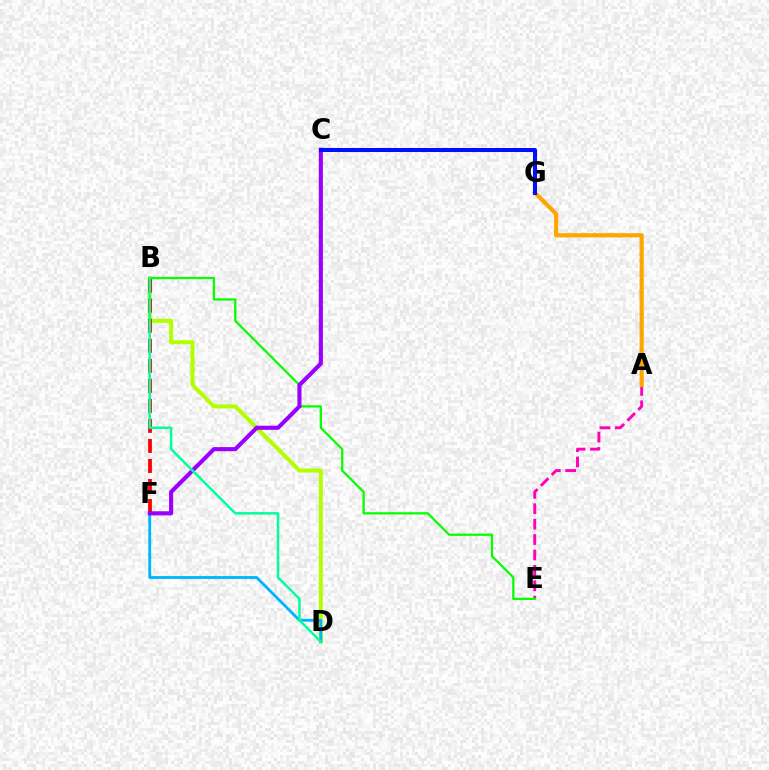{('B', 'D'): [{'color': '#b3ff00', 'line_style': 'solid', 'thickness': 2.88}, {'color': '#00ff9d', 'line_style': 'solid', 'thickness': 1.78}], ('D', 'F'): [{'color': '#00b5ff', 'line_style': 'solid', 'thickness': 2.05}], ('A', 'E'): [{'color': '#ff00bd', 'line_style': 'dashed', 'thickness': 2.09}], ('B', 'F'): [{'color': '#ff0000', 'line_style': 'dashed', 'thickness': 2.72}], ('A', 'G'): [{'color': '#ffa500', 'line_style': 'solid', 'thickness': 2.99}], ('B', 'E'): [{'color': '#08ff00', 'line_style': 'solid', 'thickness': 1.65}], ('C', 'F'): [{'color': '#9b00ff', 'line_style': 'solid', 'thickness': 2.96}], ('C', 'G'): [{'color': '#0010ff', 'line_style': 'solid', 'thickness': 2.89}]}